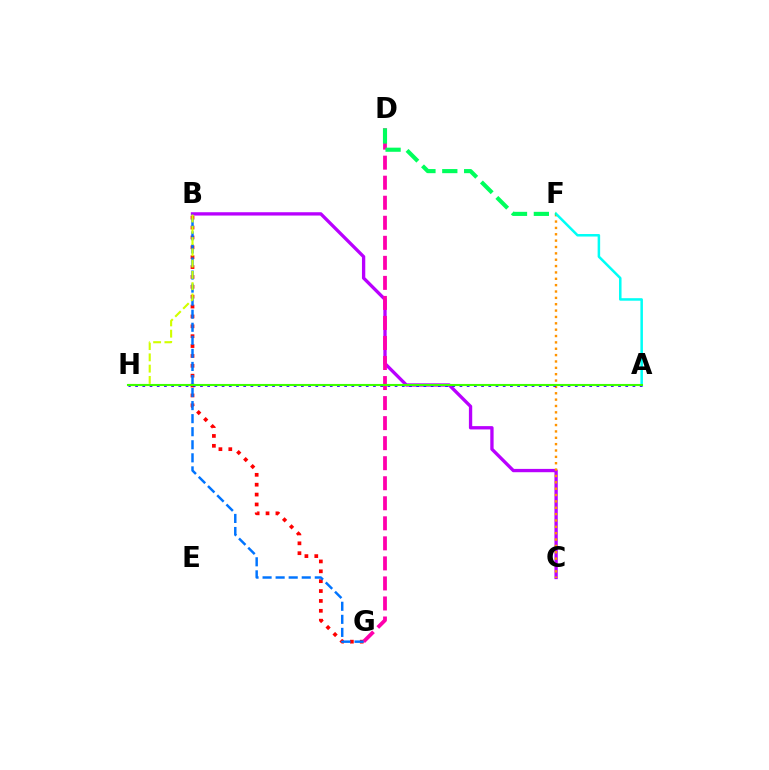{('B', 'G'): [{'color': '#ff0000', 'line_style': 'dotted', 'thickness': 2.68}, {'color': '#0074ff', 'line_style': 'dashed', 'thickness': 1.77}], ('B', 'C'): [{'color': '#b900ff', 'line_style': 'solid', 'thickness': 2.39}], ('D', 'G'): [{'color': '#ff00ac', 'line_style': 'dashed', 'thickness': 2.72}], ('C', 'F'): [{'color': '#ff9400', 'line_style': 'dotted', 'thickness': 1.73}], ('B', 'H'): [{'color': '#d1ff00', 'line_style': 'dashed', 'thickness': 1.53}], ('A', 'F'): [{'color': '#00fff6', 'line_style': 'solid', 'thickness': 1.81}], ('D', 'F'): [{'color': '#00ff5c', 'line_style': 'dashed', 'thickness': 2.97}], ('A', 'H'): [{'color': '#2500ff', 'line_style': 'dotted', 'thickness': 1.96}, {'color': '#3dff00', 'line_style': 'solid', 'thickness': 1.51}]}